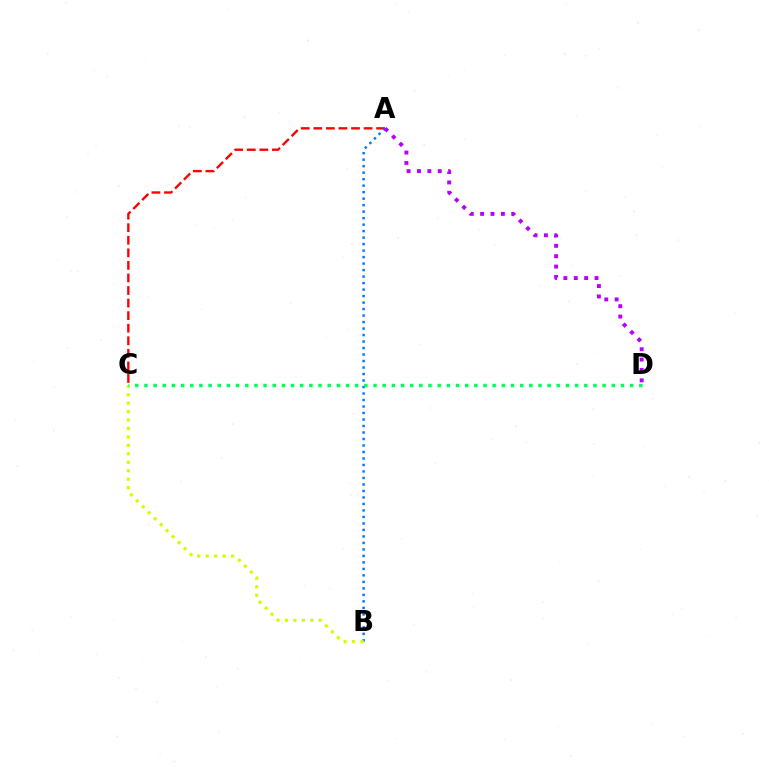{('A', 'C'): [{'color': '#ff0000', 'line_style': 'dashed', 'thickness': 1.71}], ('A', 'B'): [{'color': '#0074ff', 'line_style': 'dotted', 'thickness': 1.76}], ('B', 'C'): [{'color': '#d1ff00', 'line_style': 'dotted', 'thickness': 2.3}], ('A', 'D'): [{'color': '#b900ff', 'line_style': 'dotted', 'thickness': 2.82}], ('C', 'D'): [{'color': '#00ff5c', 'line_style': 'dotted', 'thickness': 2.49}]}